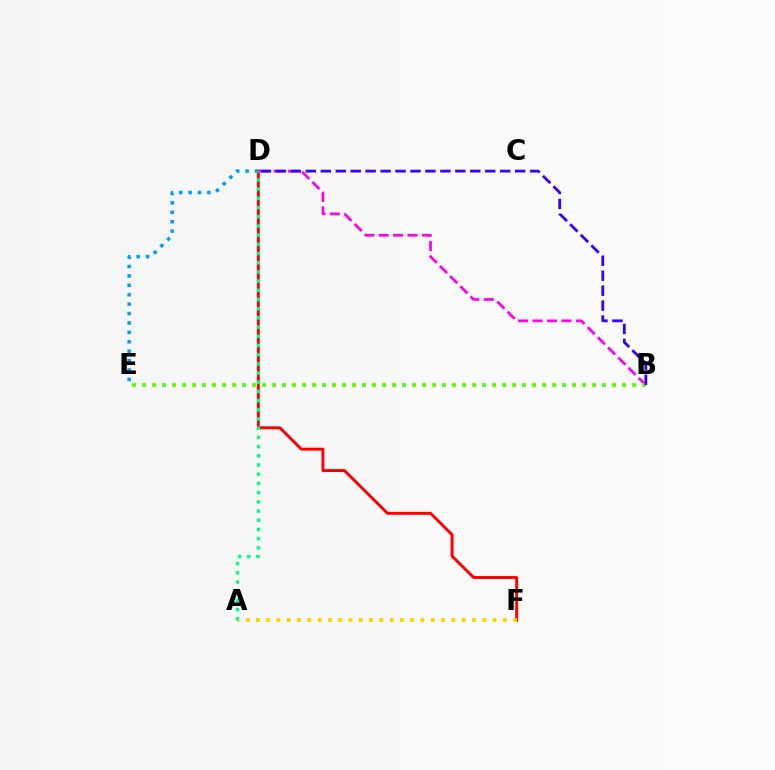{('D', 'F'): [{'color': '#ff0000', 'line_style': 'solid', 'thickness': 2.1}], ('B', 'D'): [{'color': '#ff00ed', 'line_style': 'dashed', 'thickness': 1.96}, {'color': '#3700ff', 'line_style': 'dashed', 'thickness': 2.03}], ('B', 'E'): [{'color': '#4fff00', 'line_style': 'dotted', 'thickness': 2.72}], ('A', 'F'): [{'color': '#ffd500', 'line_style': 'dotted', 'thickness': 2.79}], ('D', 'E'): [{'color': '#009eff', 'line_style': 'dotted', 'thickness': 2.56}], ('A', 'D'): [{'color': '#00ff86', 'line_style': 'dotted', 'thickness': 2.5}]}